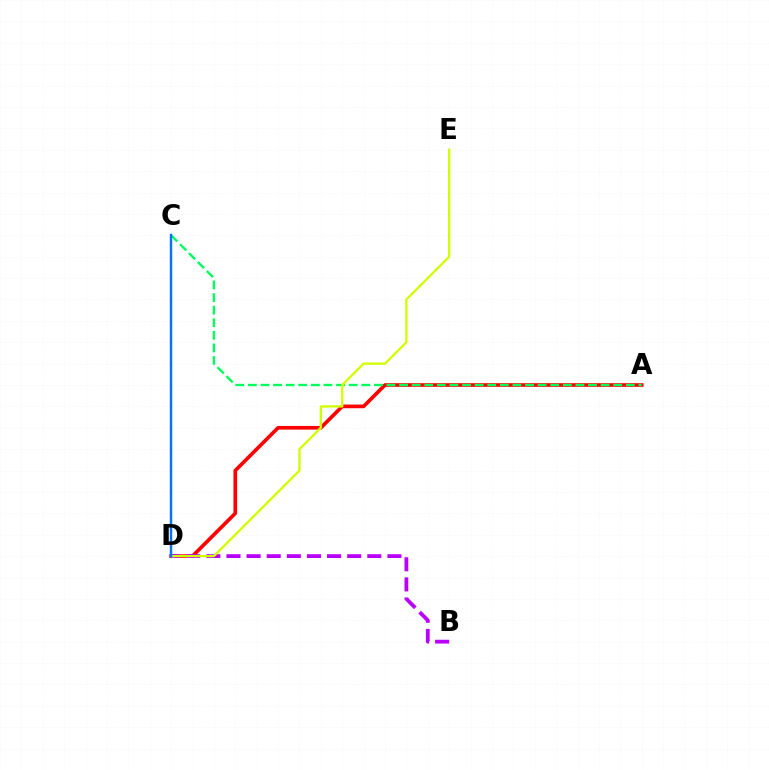{('A', 'D'): [{'color': '#ff0000', 'line_style': 'solid', 'thickness': 2.64}], ('A', 'C'): [{'color': '#00ff5c', 'line_style': 'dashed', 'thickness': 1.71}], ('B', 'D'): [{'color': '#b900ff', 'line_style': 'dashed', 'thickness': 2.73}], ('D', 'E'): [{'color': '#d1ff00', 'line_style': 'solid', 'thickness': 1.66}], ('C', 'D'): [{'color': '#0074ff', 'line_style': 'solid', 'thickness': 1.76}]}